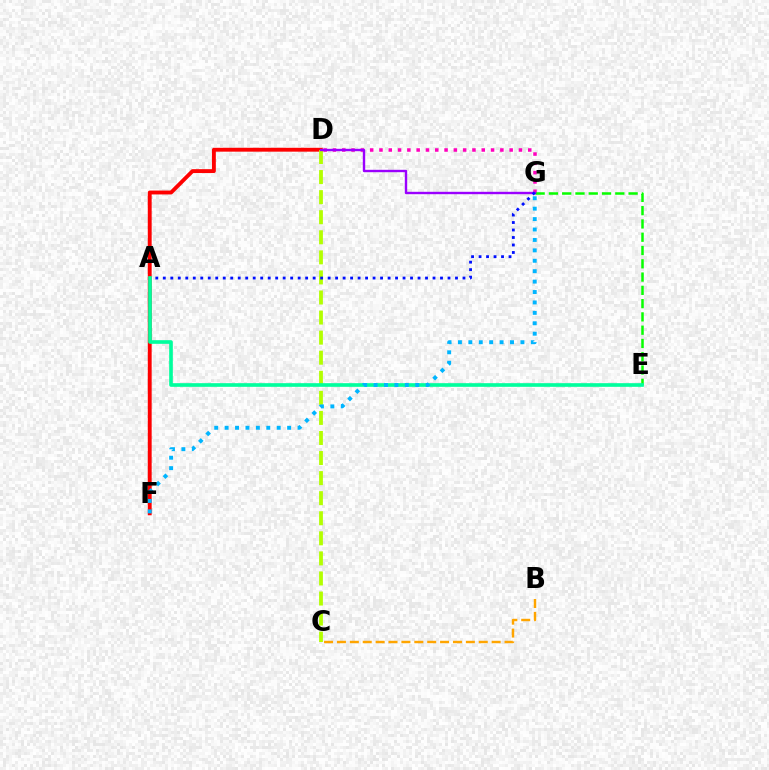{('D', 'F'): [{'color': '#ff0000', 'line_style': 'solid', 'thickness': 2.79}], ('D', 'G'): [{'color': '#ff00bd', 'line_style': 'dotted', 'thickness': 2.53}, {'color': '#9b00ff', 'line_style': 'solid', 'thickness': 1.72}], ('E', 'G'): [{'color': '#08ff00', 'line_style': 'dashed', 'thickness': 1.8}], ('C', 'D'): [{'color': '#b3ff00', 'line_style': 'dashed', 'thickness': 2.73}], ('A', 'G'): [{'color': '#0010ff', 'line_style': 'dotted', 'thickness': 2.04}], ('A', 'E'): [{'color': '#00ff9d', 'line_style': 'solid', 'thickness': 2.63}], ('F', 'G'): [{'color': '#00b5ff', 'line_style': 'dotted', 'thickness': 2.83}], ('B', 'C'): [{'color': '#ffa500', 'line_style': 'dashed', 'thickness': 1.75}]}